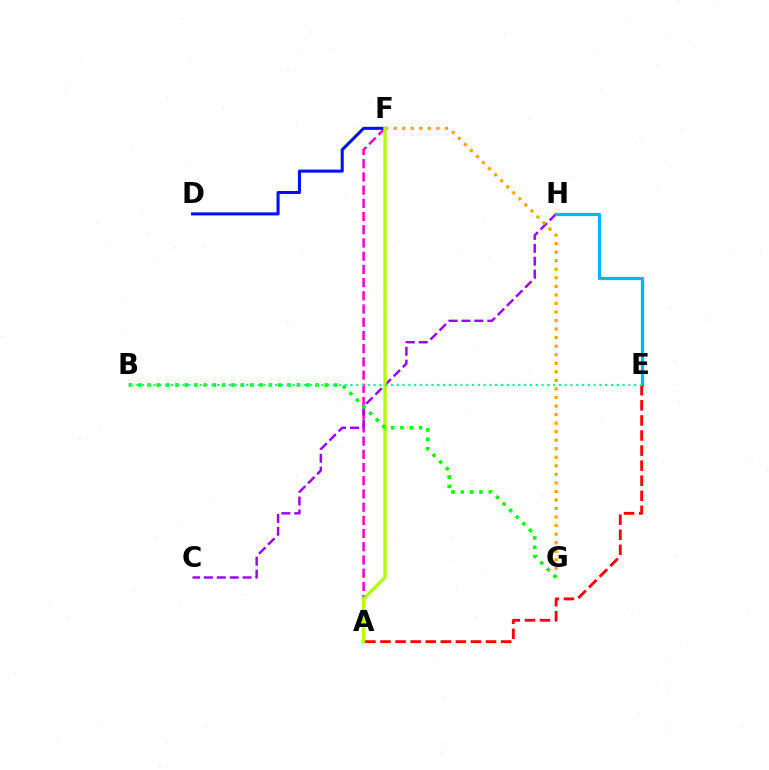{('A', 'F'): [{'color': '#ff00bd', 'line_style': 'dashed', 'thickness': 1.79}, {'color': '#b3ff00', 'line_style': 'solid', 'thickness': 2.42}], ('C', 'H'): [{'color': '#9b00ff', 'line_style': 'dashed', 'thickness': 1.75}], ('D', 'F'): [{'color': '#0010ff', 'line_style': 'solid', 'thickness': 2.2}], ('F', 'G'): [{'color': '#ffa500', 'line_style': 'dotted', 'thickness': 2.32}], ('E', 'H'): [{'color': '#00b5ff', 'line_style': 'solid', 'thickness': 2.34}], ('A', 'E'): [{'color': '#ff0000', 'line_style': 'dashed', 'thickness': 2.05}], ('B', 'G'): [{'color': '#08ff00', 'line_style': 'dotted', 'thickness': 2.54}], ('B', 'E'): [{'color': '#00ff9d', 'line_style': 'dotted', 'thickness': 1.57}]}